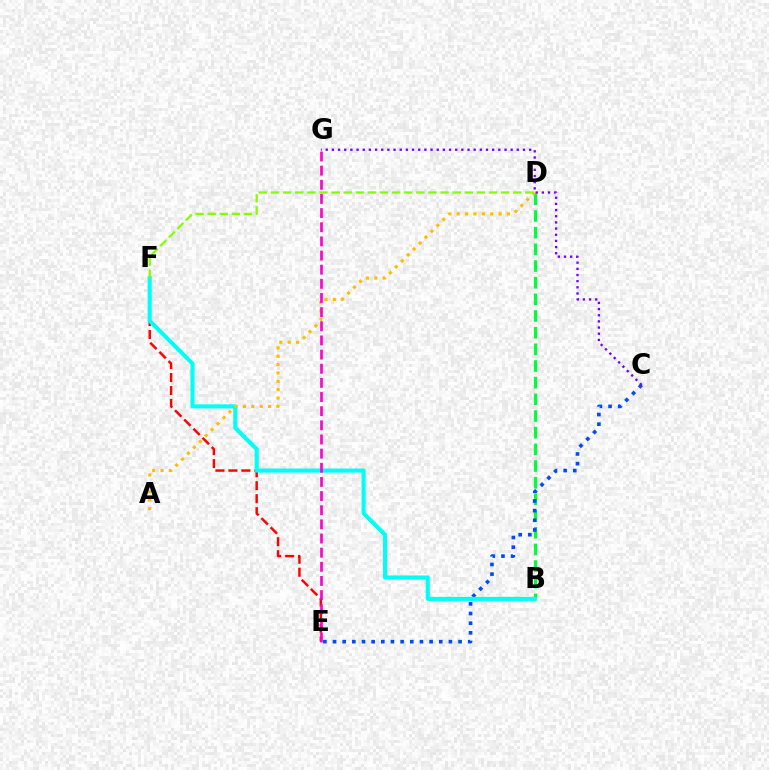{('B', 'D'): [{'color': '#00ff39', 'line_style': 'dashed', 'thickness': 2.26}], ('E', 'F'): [{'color': '#ff0000', 'line_style': 'dashed', 'thickness': 1.76}], ('C', 'E'): [{'color': '#004bff', 'line_style': 'dotted', 'thickness': 2.62}], ('B', 'F'): [{'color': '#00fff6', 'line_style': 'solid', 'thickness': 2.94}], ('A', 'D'): [{'color': '#ffbd00', 'line_style': 'dotted', 'thickness': 2.28}], ('E', 'G'): [{'color': '#ff00cf', 'line_style': 'dashed', 'thickness': 1.92}], ('C', 'G'): [{'color': '#7200ff', 'line_style': 'dotted', 'thickness': 1.67}], ('D', 'F'): [{'color': '#84ff00', 'line_style': 'dashed', 'thickness': 1.64}]}